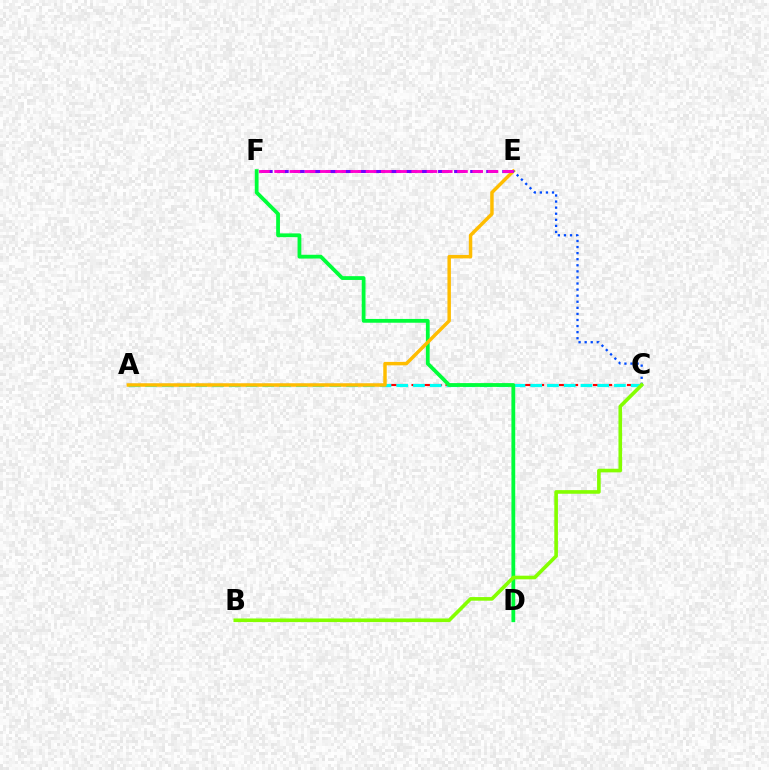{('A', 'C'): [{'color': '#ff0000', 'line_style': 'dashed', 'thickness': 1.54}, {'color': '#00fff6', 'line_style': 'dashed', 'thickness': 2.27}], ('D', 'F'): [{'color': '#00ff39', 'line_style': 'solid', 'thickness': 2.73}], ('A', 'E'): [{'color': '#ffbd00', 'line_style': 'solid', 'thickness': 2.49}], ('C', 'E'): [{'color': '#004bff', 'line_style': 'dotted', 'thickness': 1.65}], ('B', 'C'): [{'color': '#84ff00', 'line_style': 'solid', 'thickness': 2.61}], ('E', 'F'): [{'color': '#7200ff', 'line_style': 'dashed', 'thickness': 2.18}, {'color': '#ff00cf', 'line_style': 'dashed', 'thickness': 2.07}]}